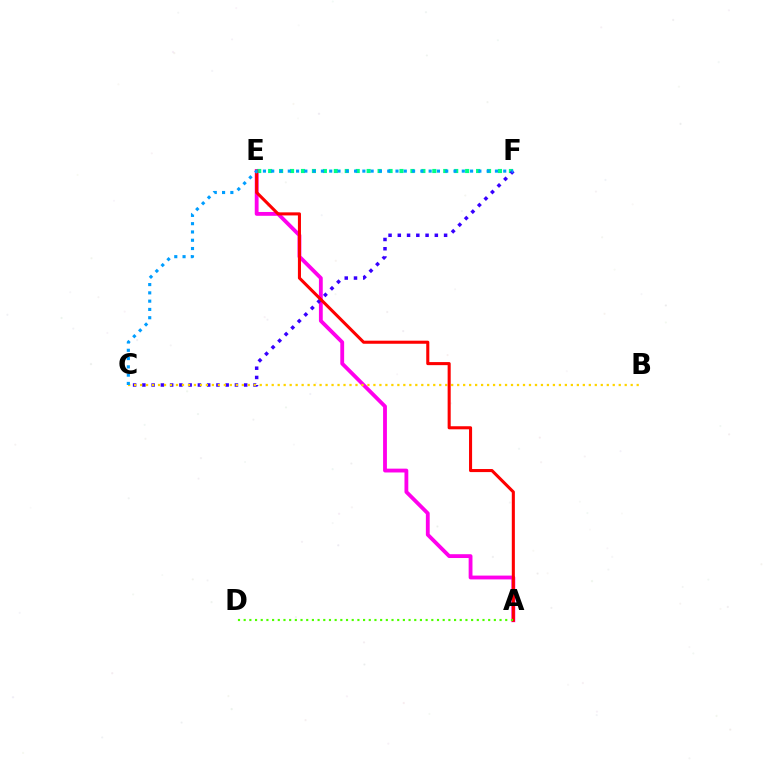{('A', 'E'): [{'color': '#ff00ed', 'line_style': 'solid', 'thickness': 2.75}, {'color': '#ff0000', 'line_style': 'solid', 'thickness': 2.21}], ('E', 'F'): [{'color': '#00ff86', 'line_style': 'dotted', 'thickness': 2.97}], ('C', 'F'): [{'color': '#3700ff', 'line_style': 'dotted', 'thickness': 2.52}, {'color': '#009eff', 'line_style': 'dotted', 'thickness': 2.25}], ('B', 'C'): [{'color': '#ffd500', 'line_style': 'dotted', 'thickness': 1.63}], ('A', 'D'): [{'color': '#4fff00', 'line_style': 'dotted', 'thickness': 1.54}]}